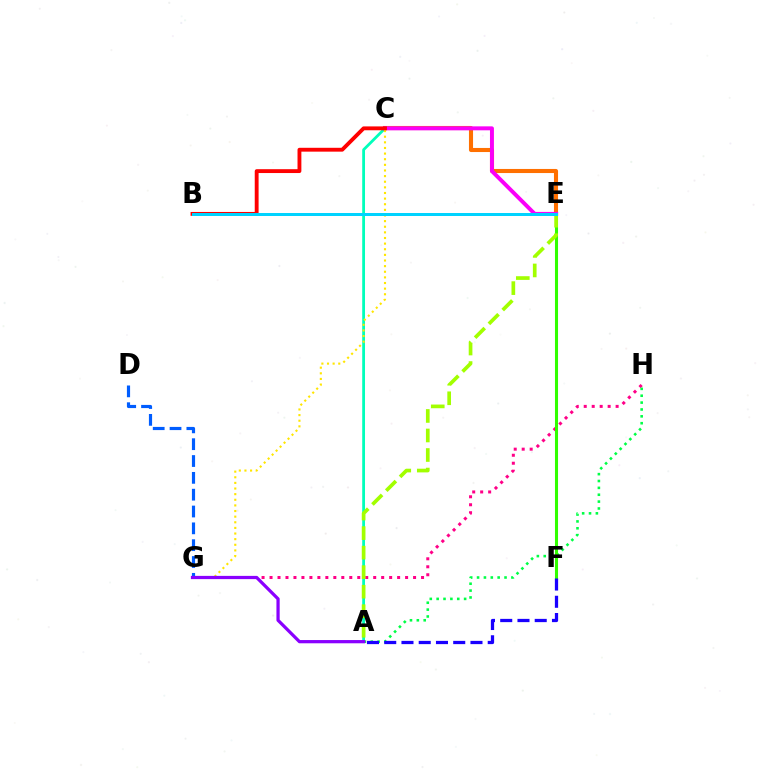{('D', 'G'): [{'color': '#005dff', 'line_style': 'dashed', 'thickness': 2.29}], ('G', 'H'): [{'color': '#ff0088', 'line_style': 'dotted', 'thickness': 2.17}], ('A', 'H'): [{'color': '#00ff45', 'line_style': 'dotted', 'thickness': 1.87}], ('E', 'F'): [{'color': '#31ff00', 'line_style': 'solid', 'thickness': 2.21}], ('A', 'C'): [{'color': '#00ffbb', 'line_style': 'solid', 'thickness': 2.01}], ('C', 'E'): [{'color': '#ff7000', 'line_style': 'solid', 'thickness': 2.94}, {'color': '#fa00f9', 'line_style': 'solid', 'thickness': 2.85}], ('A', 'F'): [{'color': '#1900ff', 'line_style': 'dashed', 'thickness': 2.34}], ('C', 'G'): [{'color': '#ffe600', 'line_style': 'dotted', 'thickness': 1.53}], ('A', 'E'): [{'color': '#a2ff00', 'line_style': 'dashed', 'thickness': 2.65}], ('A', 'G'): [{'color': '#8a00ff', 'line_style': 'solid', 'thickness': 2.33}], ('B', 'C'): [{'color': '#ff0000', 'line_style': 'solid', 'thickness': 2.78}], ('B', 'E'): [{'color': '#00d3ff', 'line_style': 'solid', 'thickness': 2.16}]}